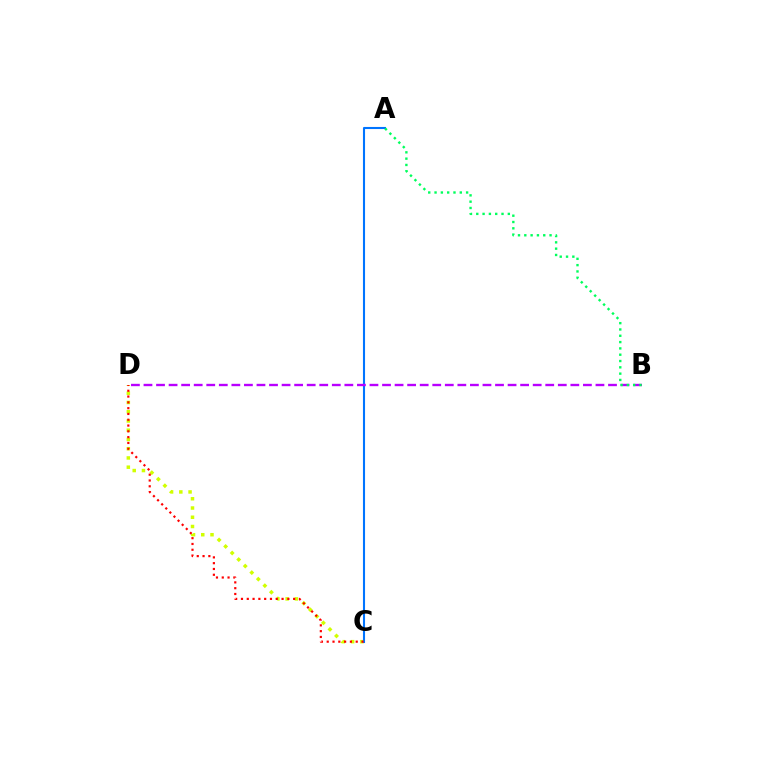{('C', 'D'): [{'color': '#d1ff00', 'line_style': 'dotted', 'thickness': 2.51}, {'color': '#ff0000', 'line_style': 'dotted', 'thickness': 1.58}], ('A', 'C'): [{'color': '#0074ff', 'line_style': 'solid', 'thickness': 1.51}], ('B', 'D'): [{'color': '#b900ff', 'line_style': 'dashed', 'thickness': 1.71}], ('A', 'B'): [{'color': '#00ff5c', 'line_style': 'dotted', 'thickness': 1.71}]}